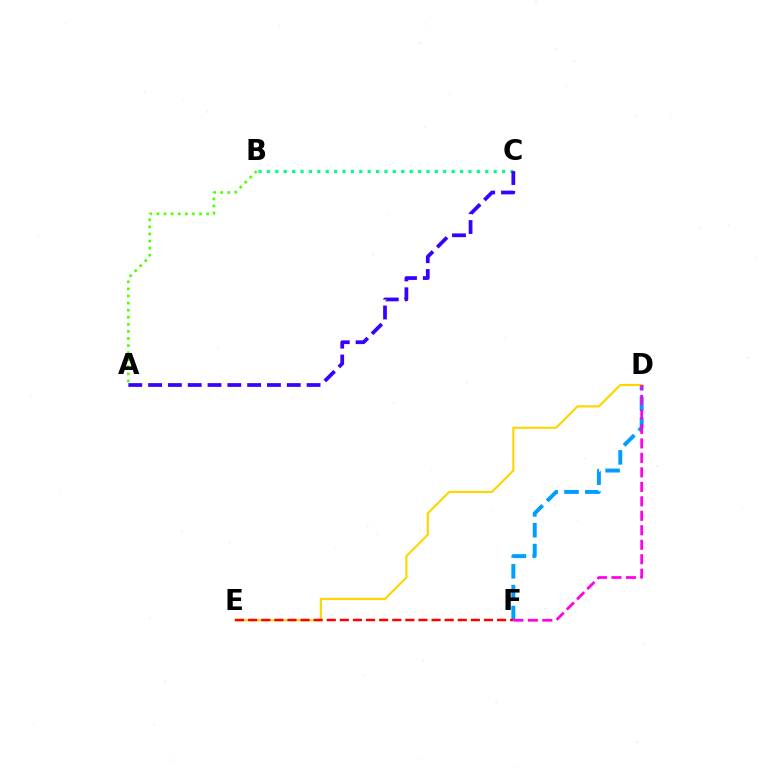{('B', 'C'): [{'color': '#00ff86', 'line_style': 'dotted', 'thickness': 2.28}], ('A', 'B'): [{'color': '#4fff00', 'line_style': 'dotted', 'thickness': 1.93}], ('D', 'F'): [{'color': '#009eff', 'line_style': 'dashed', 'thickness': 2.83}, {'color': '#ff00ed', 'line_style': 'dashed', 'thickness': 1.97}], ('D', 'E'): [{'color': '#ffd500', 'line_style': 'solid', 'thickness': 1.55}], ('E', 'F'): [{'color': '#ff0000', 'line_style': 'dashed', 'thickness': 1.78}], ('A', 'C'): [{'color': '#3700ff', 'line_style': 'dashed', 'thickness': 2.69}]}